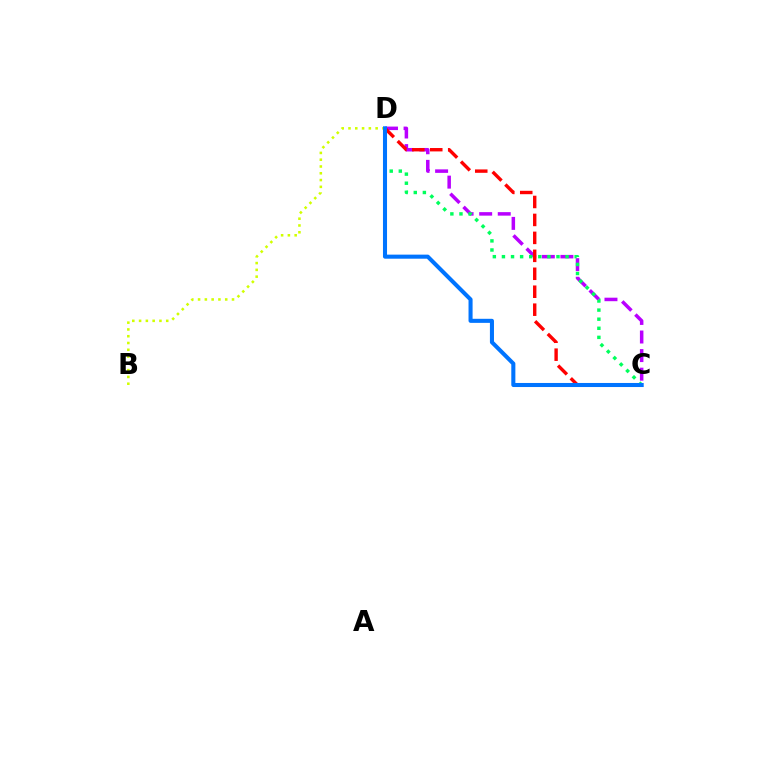{('B', 'D'): [{'color': '#d1ff00', 'line_style': 'dotted', 'thickness': 1.84}], ('C', 'D'): [{'color': '#b900ff', 'line_style': 'dashed', 'thickness': 2.52}, {'color': '#ff0000', 'line_style': 'dashed', 'thickness': 2.44}, {'color': '#00ff5c', 'line_style': 'dotted', 'thickness': 2.47}, {'color': '#0074ff', 'line_style': 'solid', 'thickness': 2.93}]}